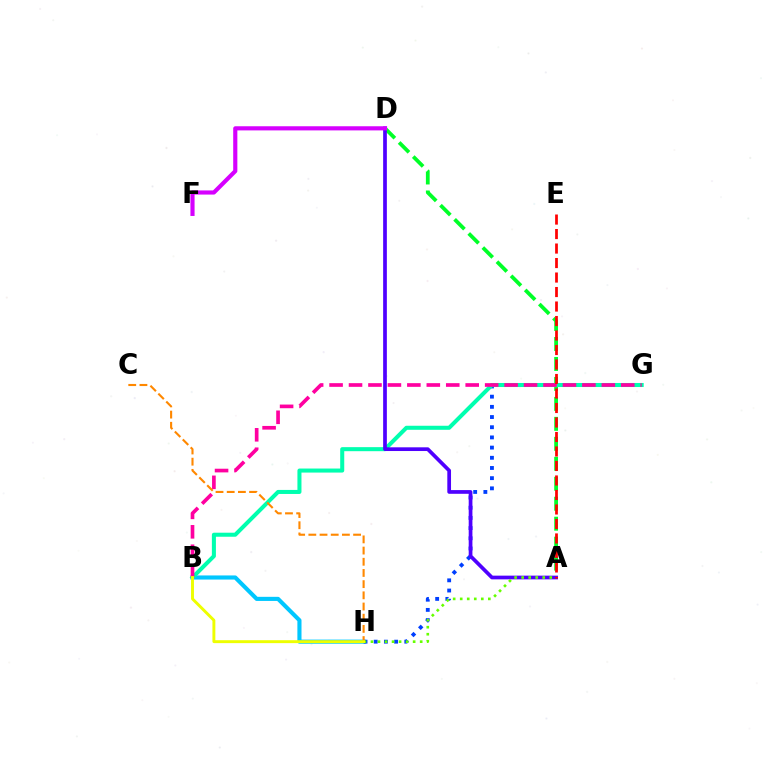{('B', 'H'): [{'color': '#00c7ff', 'line_style': 'solid', 'thickness': 2.96}, {'color': '#eeff00', 'line_style': 'solid', 'thickness': 2.11}], ('G', 'H'): [{'color': '#003fff', 'line_style': 'dotted', 'thickness': 2.77}], ('A', 'D'): [{'color': '#00ff27', 'line_style': 'dashed', 'thickness': 2.71}, {'color': '#4f00ff', 'line_style': 'solid', 'thickness': 2.67}], ('B', 'G'): [{'color': '#00ffaf', 'line_style': 'solid', 'thickness': 2.91}, {'color': '#ff00a0', 'line_style': 'dashed', 'thickness': 2.64}], ('A', 'H'): [{'color': '#66ff00', 'line_style': 'dotted', 'thickness': 1.91}], ('C', 'H'): [{'color': '#ff8800', 'line_style': 'dashed', 'thickness': 1.52}], ('A', 'E'): [{'color': '#ff0000', 'line_style': 'dashed', 'thickness': 1.97}], ('D', 'F'): [{'color': '#d600ff', 'line_style': 'solid', 'thickness': 2.99}]}